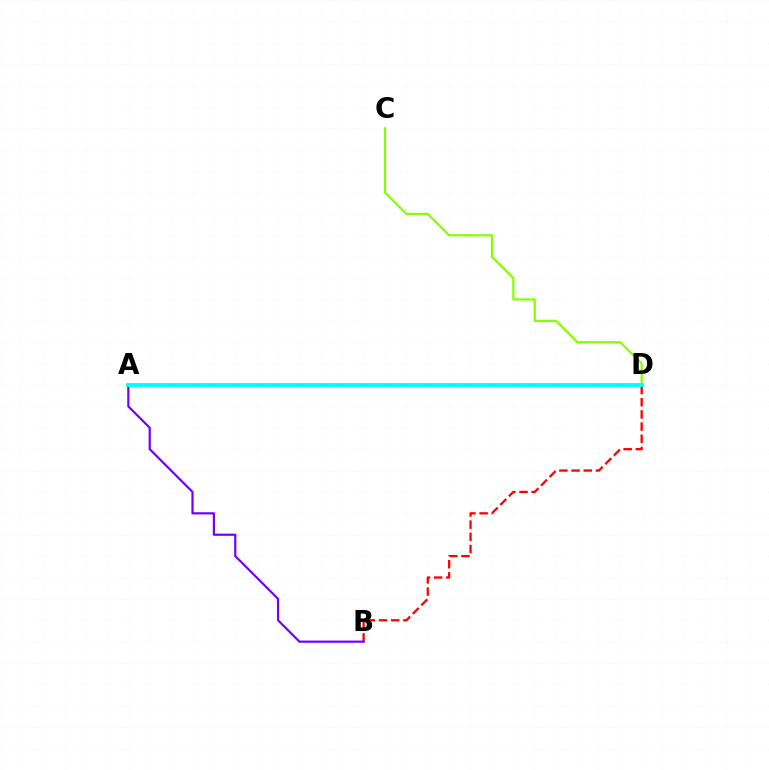{('C', 'D'): [{'color': '#84ff00', 'line_style': 'solid', 'thickness': 1.6}], ('B', 'D'): [{'color': '#ff0000', 'line_style': 'dashed', 'thickness': 1.66}], ('A', 'B'): [{'color': '#7200ff', 'line_style': 'solid', 'thickness': 1.58}], ('A', 'D'): [{'color': '#00fff6', 'line_style': 'solid', 'thickness': 2.77}]}